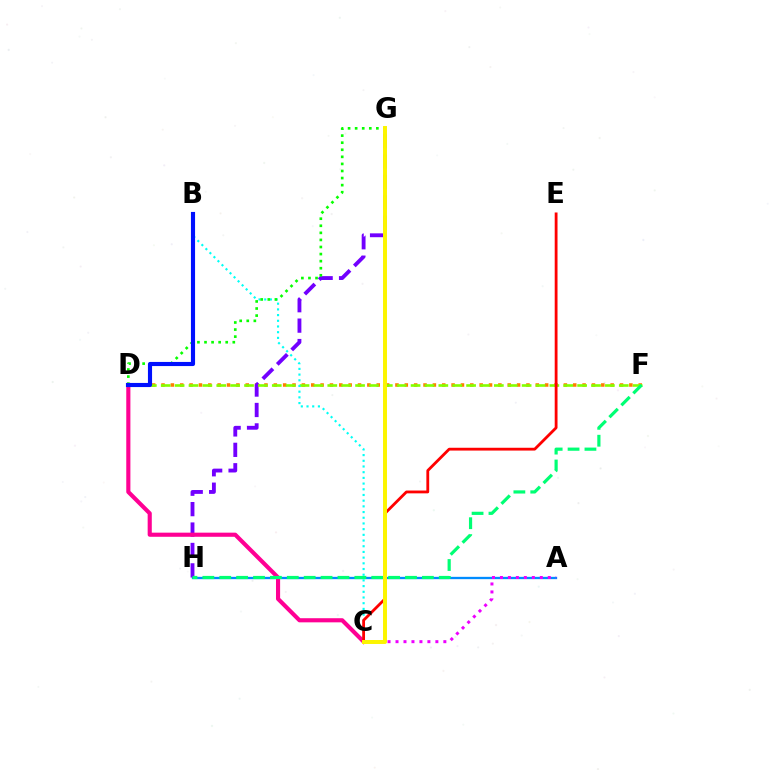{('D', 'F'): [{'color': '#ff7c00', 'line_style': 'dotted', 'thickness': 2.54}, {'color': '#84ff00', 'line_style': 'dashed', 'thickness': 1.89}], ('A', 'H'): [{'color': '#008cff', 'line_style': 'solid', 'thickness': 1.67}], ('G', 'H'): [{'color': '#7200ff', 'line_style': 'dashed', 'thickness': 2.77}], ('C', 'D'): [{'color': '#ff0094', 'line_style': 'solid', 'thickness': 2.97}], ('B', 'C'): [{'color': '#00fff6', 'line_style': 'dotted', 'thickness': 1.55}], ('D', 'G'): [{'color': '#08ff00', 'line_style': 'dotted', 'thickness': 1.92}], ('C', 'E'): [{'color': '#ff0000', 'line_style': 'solid', 'thickness': 2.02}], ('B', 'D'): [{'color': '#0010ff', 'line_style': 'solid', 'thickness': 2.97}], ('A', 'C'): [{'color': '#ee00ff', 'line_style': 'dotted', 'thickness': 2.17}], ('F', 'H'): [{'color': '#00ff74', 'line_style': 'dashed', 'thickness': 2.29}], ('C', 'G'): [{'color': '#fcf500', 'line_style': 'solid', 'thickness': 2.85}]}